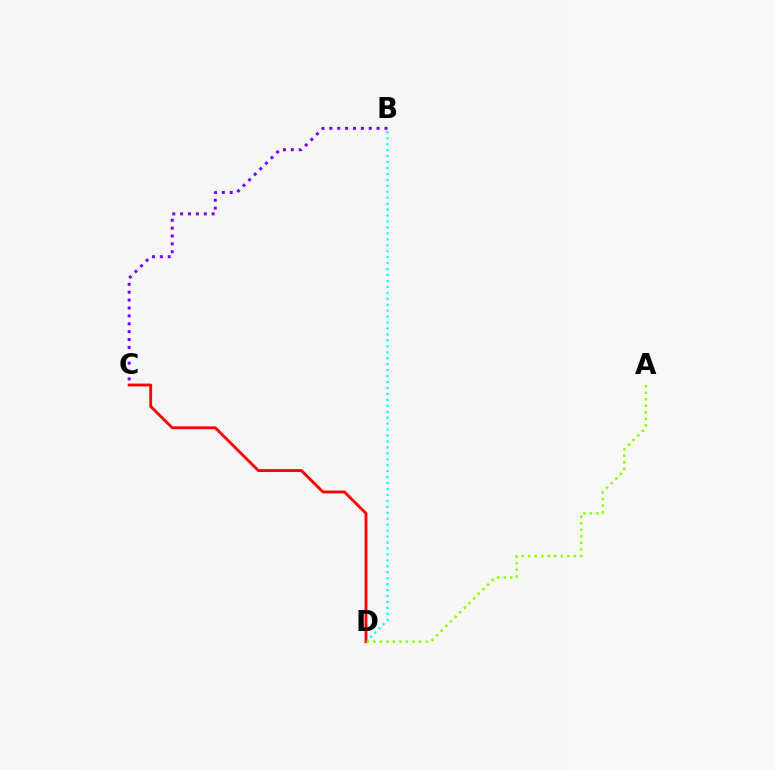{('B', 'D'): [{'color': '#00fff6', 'line_style': 'dotted', 'thickness': 1.62}], ('C', 'D'): [{'color': '#ff0000', 'line_style': 'solid', 'thickness': 2.05}], ('A', 'D'): [{'color': '#84ff00', 'line_style': 'dotted', 'thickness': 1.78}], ('B', 'C'): [{'color': '#7200ff', 'line_style': 'dotted', 'thickness': 2.14}]}